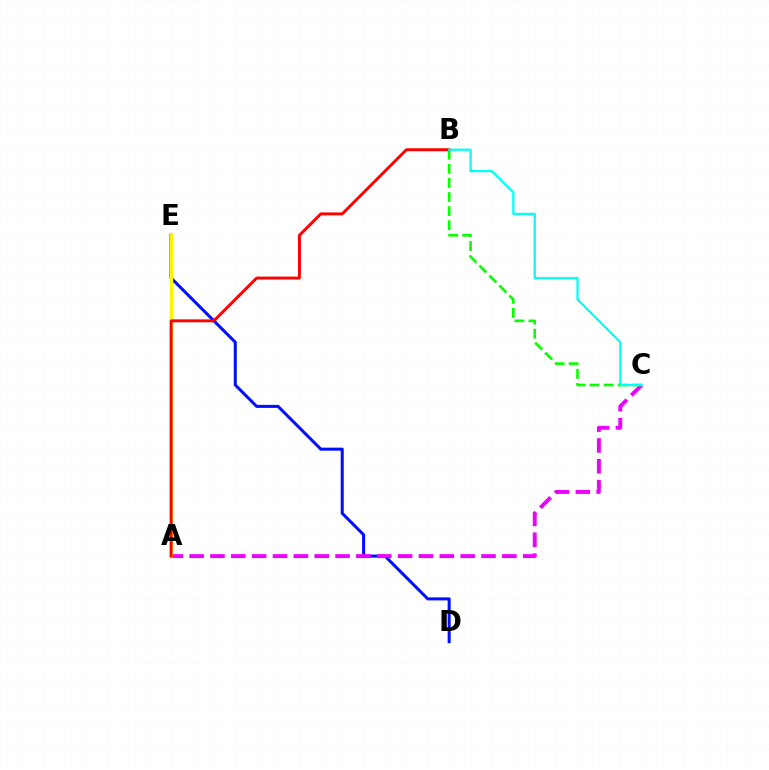{('D', 'E'): [{'color': '#0010ff', 'line_style': 'solid', 'thickness': 2.19}], ('A', 'C'): [{'color': '#ee00ff', 'line_style': 'dashed', 'thickness': 2.83}], ('A', 'E'): [{'color': '#fcf500', 'line_style': 'solid', 'thickness': 2.24}], ('B', 'C'): [{'color': '#08ff00', 'line_style': 'dashed', 'thickness': 1.91}, {'color': '#00fff6', 'line_style': 'solid', 'thickness': 1.61}], ('A', 'B'): [{'color': '#ff0000', 'line_style': 'solid', 'thickness': 2.12}]}